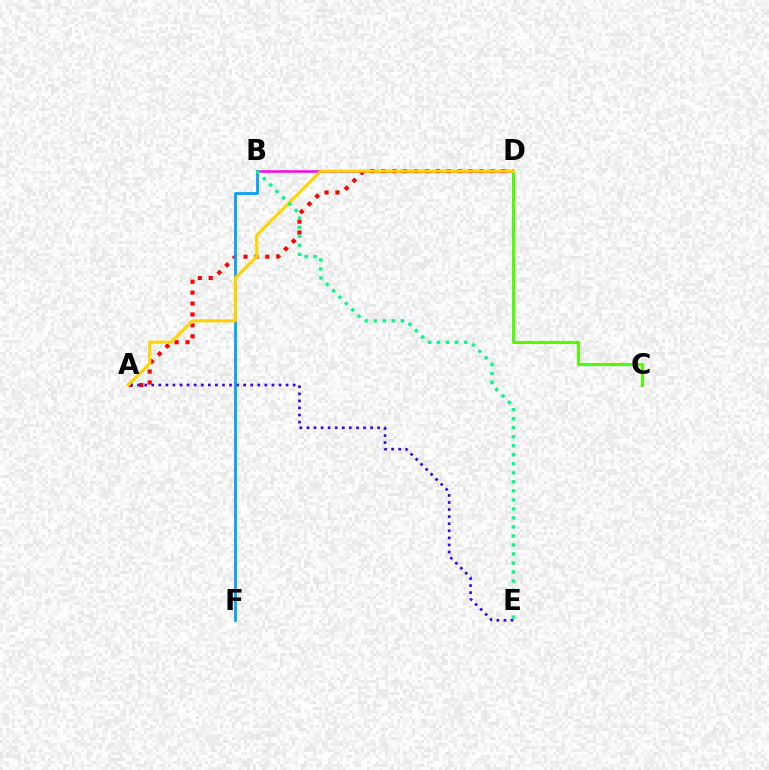{('B', 'D'): [{'color': '#ff00ed', 'line_style': 'solid', 'thickness': 1.8}], ('A', 'D'): [{'color': '#ff0000', 'line_style': 'dotted', 'thickness': 2.97}, {'color': '#ffd500', 'line_style': 'solid', 'thickness': 2.25}], ('A', 'E'): [{'color': '#3700ff', 'line_style': 'dotted', 'thickness': 1.92}], ('B', 'F'): [{'color': '#009eff', 'line_style': 'solid', 'thickness': 1.95}], ('C', 'D'): [{'color': '#4fff00', 'line_style': 'solid', 'thickness': 2.22}], ('B', 'E'): [{'color': '#00ff86', 'line_style': 'dotted', 'thickness': 2.45}]}